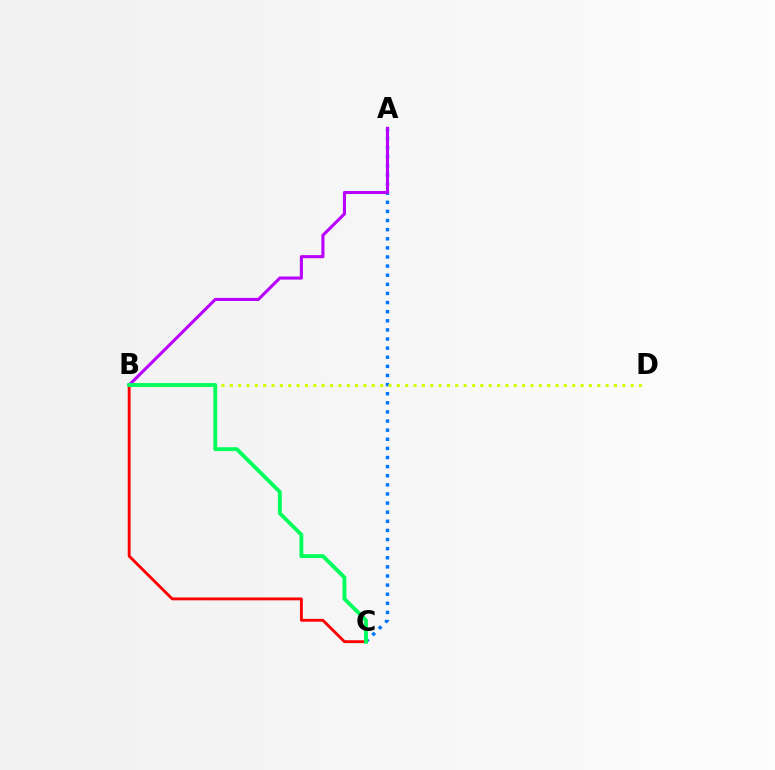{('A', 'C'): [{'color': '#0074ff', 'line_style': 'dotted', 'thickness': 2.48}], ('B', 'C'): [{'color': '#ff0000', 'line_style': 'solid', 'thickness': 2.07}, {'color': '#00ff5c', 'line_style': 'solid', 'thickness': 2.78}], ('B', 'D'): [{'color': '#d1ff00', 'line_style': 'dotted', 'thickness': 2.27}], ('A', 'B'): [{'color': '#b900ff', 'line_style': 'solid', 'thickness': 2.22}]}